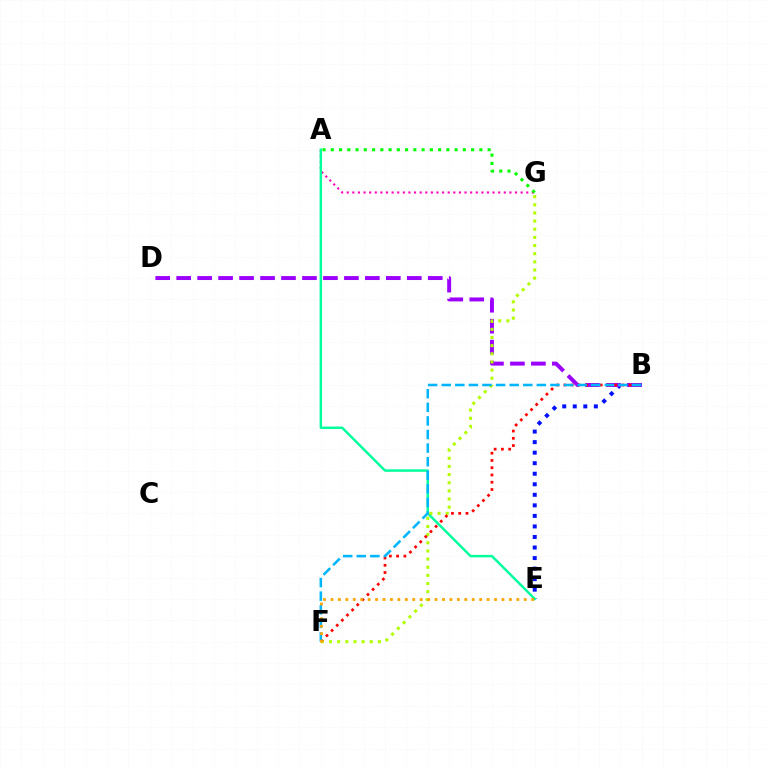{('B', 'E'): [{'color': '#0010ff', 'line_style': 'dotted', 'thickness': 2.86}], ('B', 'D'): [{'color': '#9b00ff', 'line_style': 'dashed', 'thickness': 2.85}], ('A', 'G'): [{'color': '#ff00bd', 'line_style': 'dotted', 'thickness': 1.52}, {'color': '#08ff00', 'line_style': 'dotted', 'thickness': 2.24}], ('A', 'E'): [{'color': '#00ff9d', 'line_style': 'solid', 'thickness': 1.77}], ('F', 'G'): [{'color': '#b3ff00', 'line_style': 'dotted', 'thickness': 2.21}], ('B', 'F'): [{'color': '#ff0000', 'line_style': 'dotted', 'thickness': 1.97}, {'color': '#00b5ff', 'line_style': 'dashed', 'thickness': 1.85}], ('E', 'F'): [{'color': '#ffa500', 'line_style': 'dotted', 'thickness': 2.02}]}